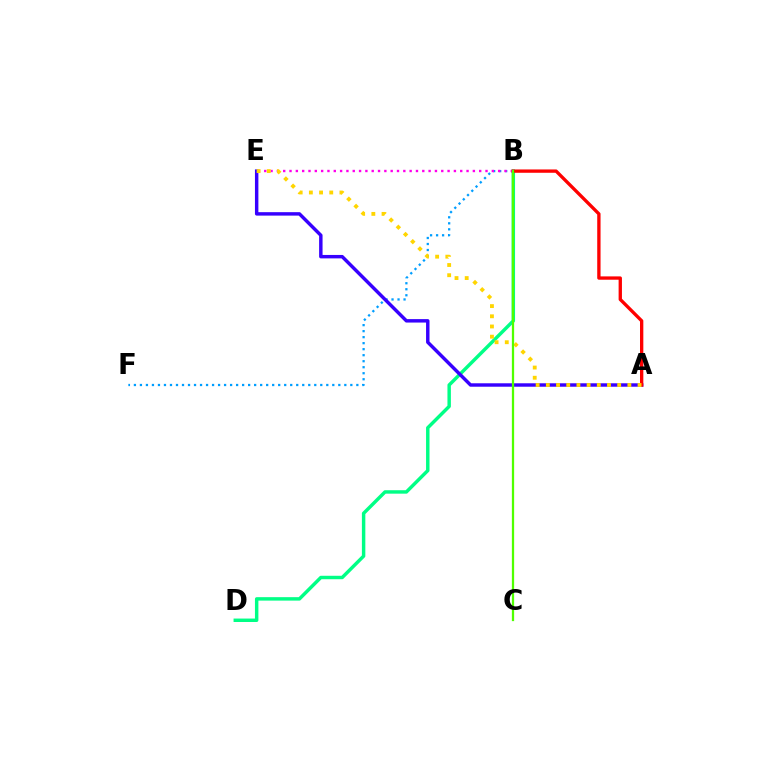{('B', 'D'): [{'color': '#00ff86', 'line_style': 'solid', 'thickness': 2.48}], ('B', 'F'): [{'color': '#009eff', 'line_style': 'dotted', 'thickness': 1.63}], ('A', 'E'): [{'color': '#3700ff', 'line_style': 'solid', 'thickness': 2.48}, {'color': '#ffd500', 'line_style': 'dotted', 'thickness': 2.77}], ('B', 'E'): [{'color': '#ff00ed', 'line_style': 'dotted', 'thickness': 1.72}], ('A', 'B'): [{'color': '#ff0000', 'line_style': 'solid', 'thickness': 2.39}], ('B', 'C'): [{'color': '#4fff00', 'line_style': 'solid', 'thickness': 1.63}]}